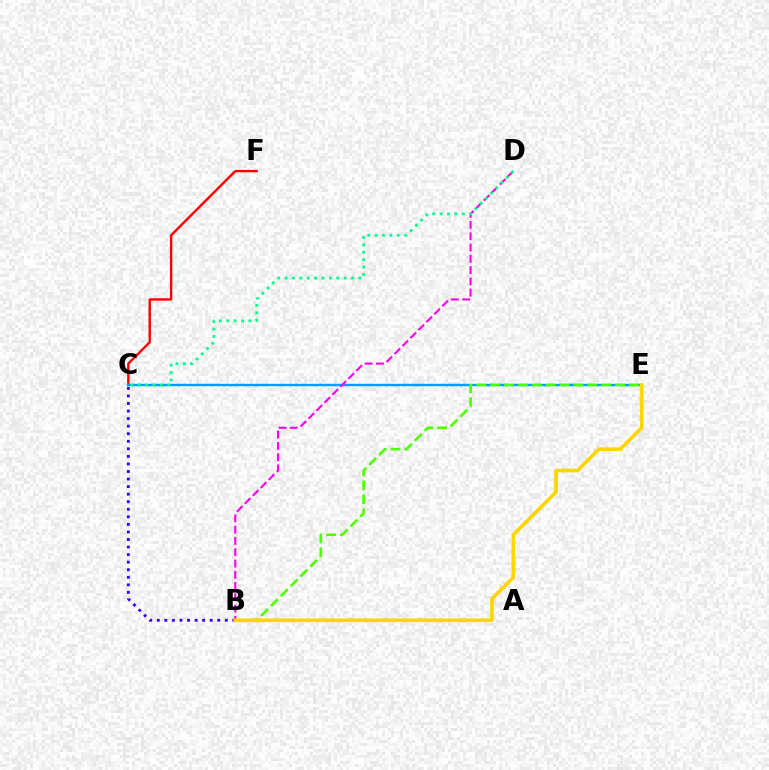{('C', 'F'): [{'color': '#ff0000', 'line_style': 'solid', 'thickness': 1.72}], ('C', 'E'): [{'color': '#009eff', 'line_style': 'solid', 'thickness': 1.72}], ('B', 'D'): [{'color': '#ff00ed', 'line_style': 'dashed', 'thickness': 1.53}], ('B', 'E'): [{'color': '#4fff00', 'line_style': 'dashed', 'thickness': 1.89}, {'color': '#ffd500', 'line_style': 'solid', 'thickness': 2.64}], ('B', 'C'): [{'color': '#3700ff', 'line_style': 'dotted', 'thickness': 2.05}], ('C', 'D'): [{'color': '#00ff86', 'line_style': 'dotted', 'thickness': 2.01}]}